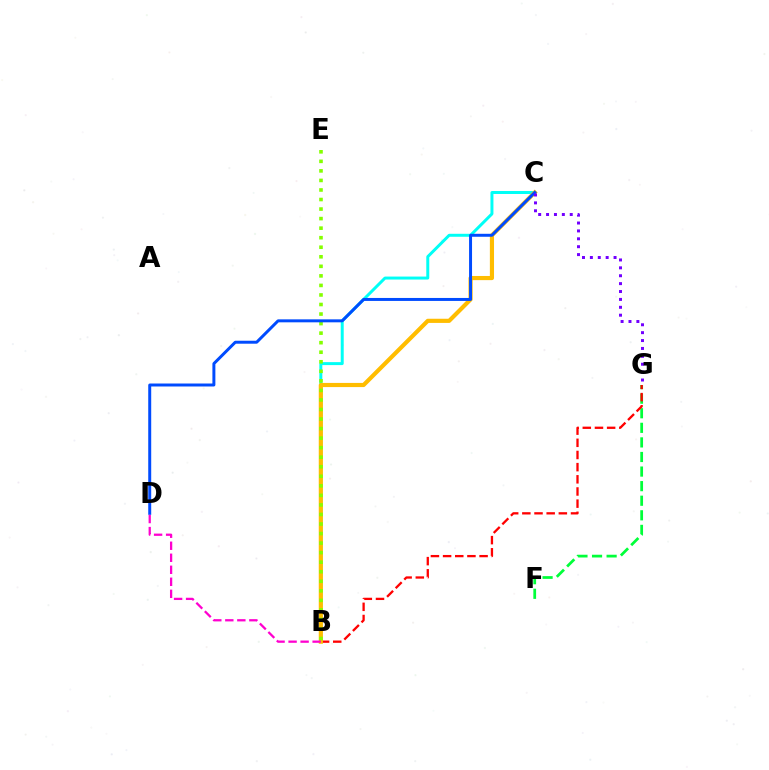{('F', 'G'): [{'color': '#00ff39', 'line_style': 'dashed', 'thickness': 1.98}], ('B', 'C'): [{'color': '#00fff6', 'line_style': 'solid', 'thickness': 2.14}, {'color': '#ffbd00', 'line_style': 'solid', 'thickness': 2.99}], ('B', 'G'): [{'color': '#ff0000', 'line_style': 'dashed', 'thickness': 1.65}], ('B', 'E'): [{'color': '#84ff00', 'line_style': 'dotted', 'thickness': 2.59}], ('C', 'D'): [{'color': '#004bff', 'line_style': 'solid', 'thickness': 2.14}], ('B', 'D'): [{'color': '#ff00cf', 'line_style': 'dashed', 'thickness': 1.63}], ('C', 'G'): [{'color': '#7200ff', 'line_style': 'dotted', 'thickness': 2.14}]}